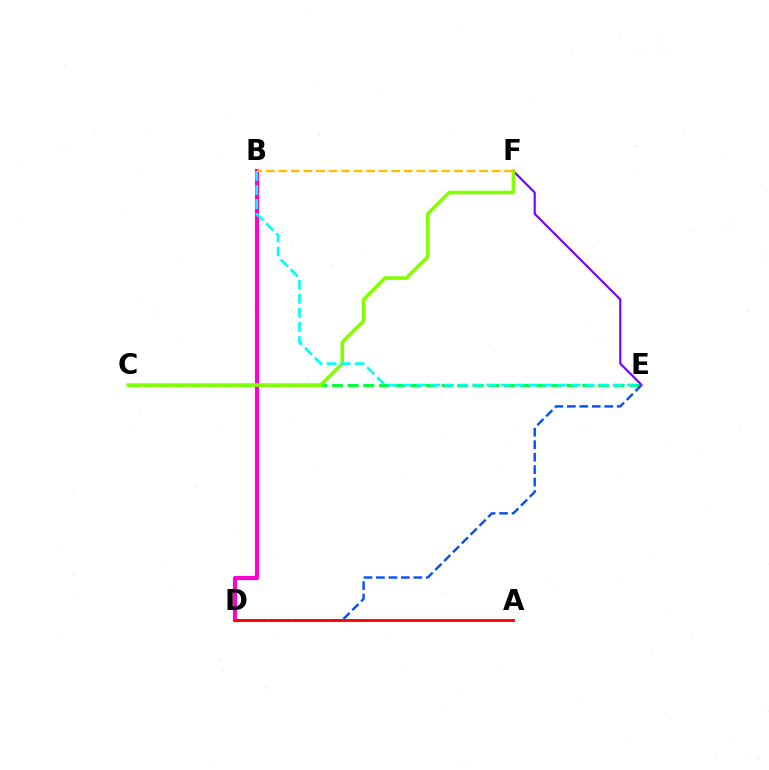{('C', 'E'): [{'color': '#00ff39', 'line_style': 'dashed', 'thickness': 2.13}], ('D', 'E'): [{'color': '#004bff', 'line_style': 'dashed', 'thickness': 1.69}], ('B', 'D'): [{'color': '#ff00cf', 'line_style': 'solid', 'thickness': 2.97}], ('E', 'F'): [{'color': '#7200ff', 'line_style': 'solid', 'thickness': 1.53}], ('C', 'F'): [{'color': '#84ff00', 'line_style': 'solid', 'thickness': 2.6}], ('B', 'E'): [{'color': '#00fff6', 'line_style': 'dashed', 'thickness': 1.91}], ('A', 'D'): [{'color': '#ff0000', 'line_style': 'solid', 'thickness': 2.05}], ('B', 'F'): [{'color': '#ffbd00', 'line_style': 'dashed', 'thickness': 1.7}]}